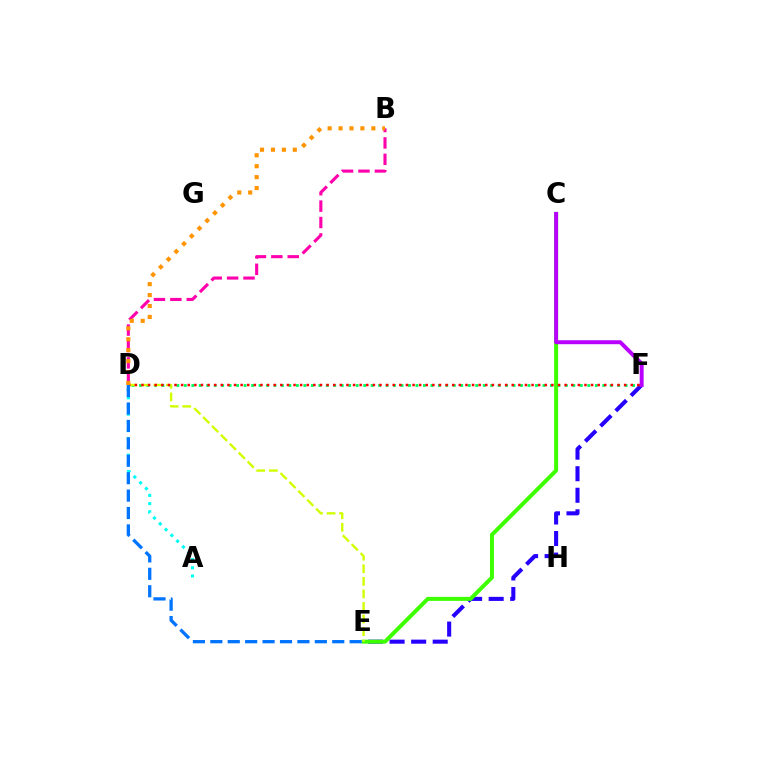{('E', 'F'): [{'color': '#2500ff', 'line_style': 'dashed', 'thickness': 2.93}], ('D', 'F'): [{'color': '#00ff5c', 'line_style': 'dotted', 'thickness': 2.03}, {'color': '#ff0000', 'line_style': 'dotted', 'thickness': 1.8}], ('C', 'E'): [{'color': '#3dff00', 'line_style': 'solid', 'thickness': 2.87}], ('C', 'F'): [{'color': '#b900ff', 'line_style': 'solid', 'thickness': 2.85}], ('D', 'E'): [{'color': '#d1ff00', 'line_style': 'dashed', 'thickness': 1.71}, {'color': '#0074ff', 'line_style': 'dashed', 'thickness': 2.37}], ('B', 'D'): [{'color': '#ff00ac', 'line_style': 'dashed', 'thickness': 2.23}, {'color': '#ff9400', 'line_style': 'dotted', 'thickness': 2.97}], ('A', 'D'): [{'color': '#00fff6', 'line_style': 'dotted', 'thickness': 2.22}]}